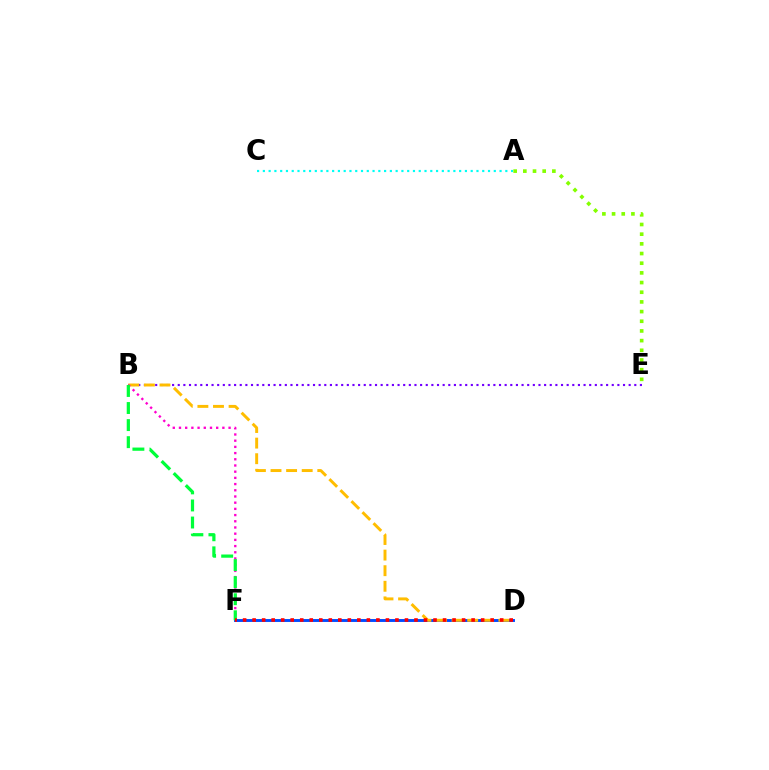{('B', 'E'): [{'color': '#7200ff', 'line_style': 'dotted', 'thickness': 1.53}], ('D', 'F'): [{'color': '#004bff', 'line_style': 'solid', 'thickness': 2.09}, {'color': '#ff0000', 'line_style': 'dotted', 'thickness': 2.59}], ('B', 'D'): [{'color': '#ffbd00', 'line_style': 'dashed', 'thickness': 2.12}], ('B', 'F'): [{'color': '#ff00cf', 'line_style': 'dotted', 'thickness': 1.68}, {'color': '#00ff39', 'line_style': 'dashed', 'thickness': 2.32}], ('A', 'C'): [{'color': '#00fff6', 'line_style': 'dotted', 'thickness': 1.57}], ('A', 'E'): [{'color': '#84ff00', 'line_style': 'dotted', 'thickness': 2.63}]}